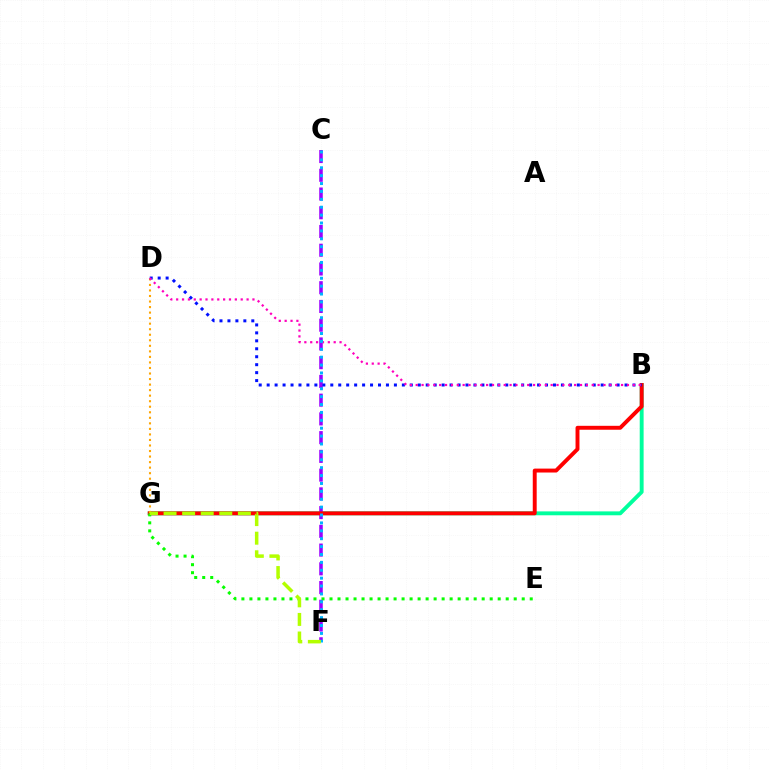{('B', 'G'): [{'color': '#00ff9d', 'line_style': 'solid', 'thickness': 2.8}, {'color': '#ff0000', 'line_style': 'solid', 'thickness': 2.82}], ('C', 'F'): [{'color': '#9b00ff', 'line_style': 'dashed', 'thickness': 2.55}, {'color': '#00b5ff', 'line_style': 'dotted', 'thickness': 2.14}], ('E', 'G'): [{'color': '#08ff00', 'line_style': 'dotted', 'thickness': 2.18}], ('D', 'G'): [{'color': '#ffa500', 'line_style': 'dotted', 'thickness': 1.5}], ('B', 'D'): [{'color': '#0010ff', 'line_style': 'dotted', 'thickness': 2.16}, {'color': '#ff00bd', 'line_style': 'dotted', 'thickness': 1.59}], ('F', 'G'): [{'color': '#b3ff00', 'line_style': 'dashed', 'thickness': 2.52}]}